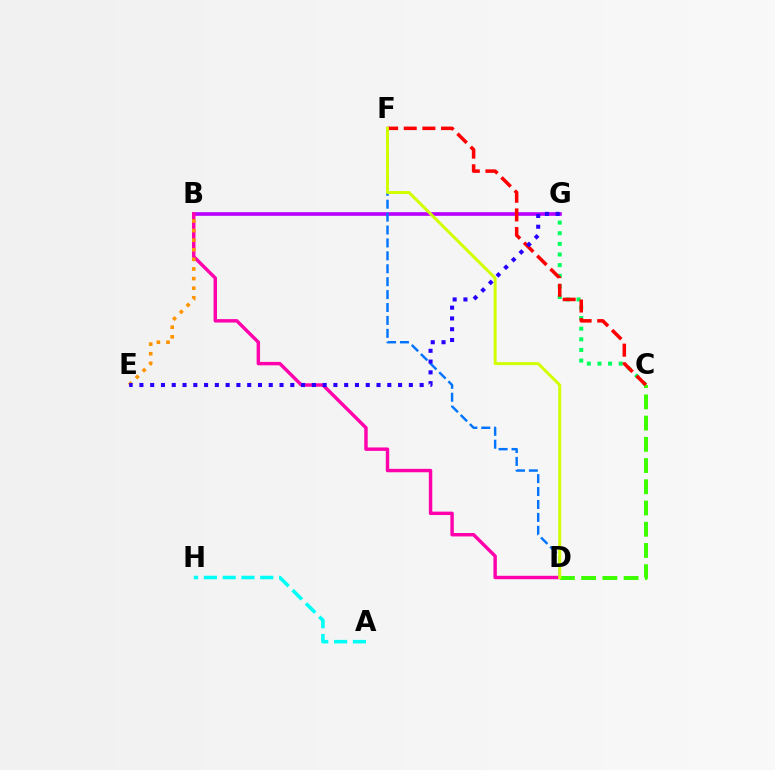{('A', 'H'): [{'color': '#00fff6', 'line_style': 'dashed', 'thickness': 2.56}], ('B', 'G'): [{'color': '#b900ff', 'line_style': 'solid', 'thickness': 2.62}], ('B', 'D'): [{'color': '#ff00ac', 'line_style': 'solid', 'thickness': 2.47}], ('B', 'E'): [{'color': '#ff9400', 'line_style': 'dotted', 'thickness': 2.61}], ('C', 'G'): [{'color': '#00ff5c', 'line_style': 'dotted', 'thickness': 2.89}], ('D', 'F'): [{'color': '#0074ff', 'line_style': 'dashed', 'thickness': 1.75}, {'color': '#d1ff00', 'line_style': 'solid', 'thickness': 2.14}], ('C', 'D'): [{'color': '#3dff00', 'line_style': 'dashed', 'thickness': 2.88}], ('C', 'F'): [{'color': '#ff0000', 'line_style': 'dashed', 'thickness': 2.53}], ('E', 'G'): [{'color': '#2500ff', 'line_style': 'dotted', 'thickness': 2.93}]}